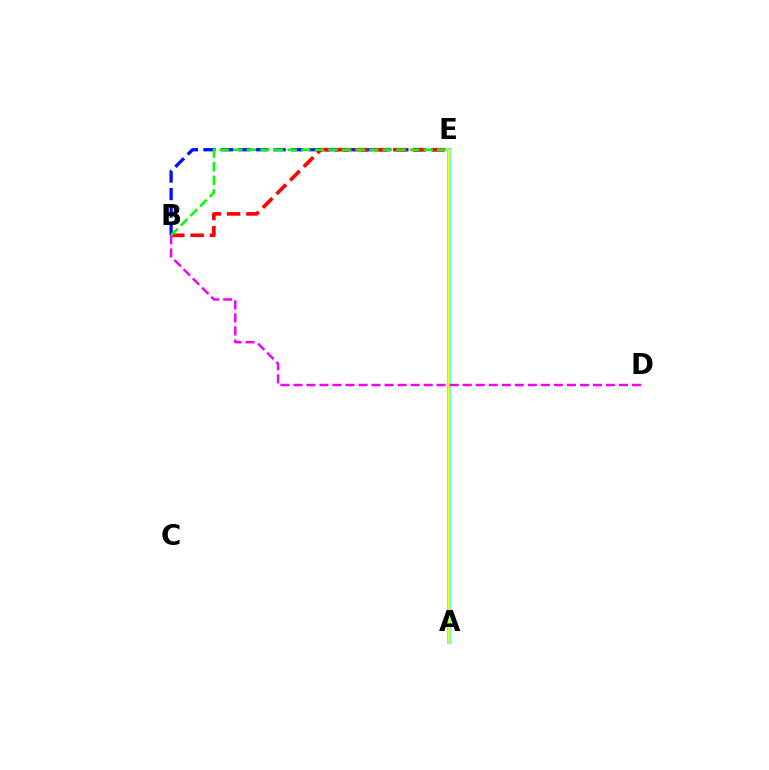{('A', 'E'): [{'color': '#00fff6', 'line_style': 'solid', 'thickness': 2.58}, {'color': '#fcf500', 'line_style': 'solid', 'thickness': 1.69}], ('B', 'E'): [{'color': '#0010ff', 'line_style': 'dashed', 'thickness': 2.38}, {'color': '#ff0000', 'line_style': 'dashed', 'thickness': 2.62}, {'color': '#08ff00', 'line_style': 'dashed', 'thickness': 1.85}], ('B', 'D'): [{'color': '#ee00ff', 'line_style': 'dashed', 'thickness': 1.77}]}